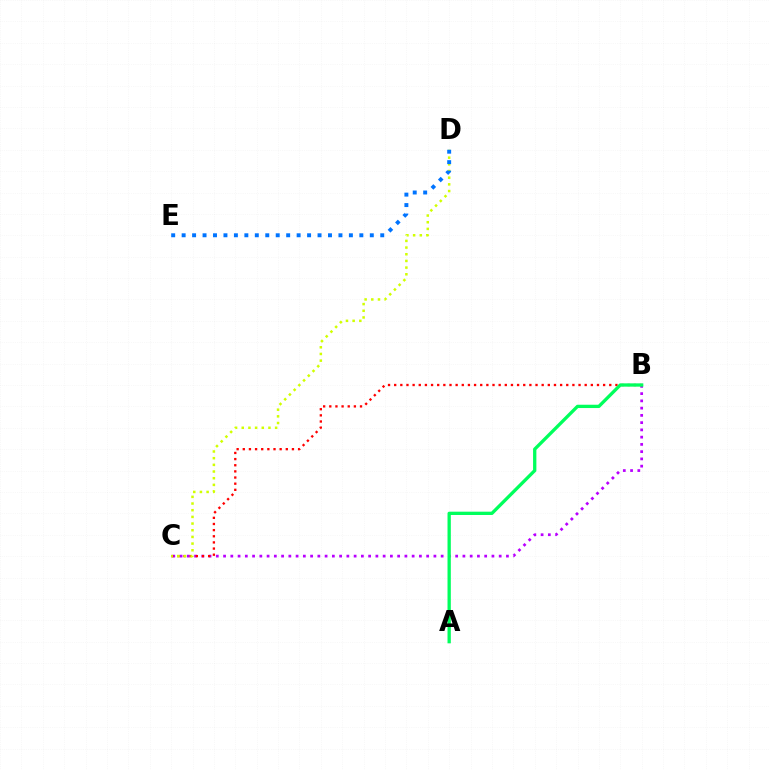{('B', 'C'): [{'color': '#b900ff', 'line_style': 'dotted', 'thickness': 1.97}, {'color': '#ff0000', 'line_style': 'dotted', 'thickness': 1.67}], ('C', 'D'): [{'color': '#d1ff00', 'line_style': 'dotted', 'thickness': 1.81}], ('A', 'B'): [{'color': '#00ff5c', 'line_style': 'solid', 'thickness': 2.38}], ('D', 'E'): [{'color': '#0074ff', 'line_style': 'dotted', 'thickness': 2.84}]}